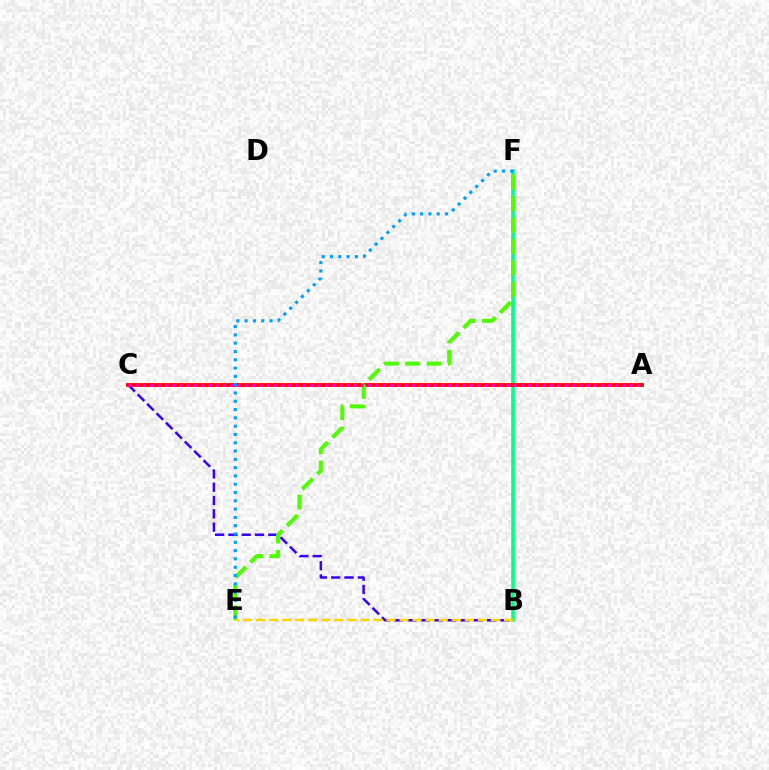{('B', 'F'): [{'color': '#00ff86', 'line_style': 'solid', 'thickness': 2.56}], ('B', 'C'): [{'color': '#3700ff', 'line_style': 'dashed', 'thickness': 1.81}], ('A', 'C'): [{'color': '#ff0000', 'line_style': 'solid', 'thickness': 2.74}, {'color': '#ff00ed', 'line_style': 'dotted', 'thickness': 1.97}], ('E', 'F'): [{'color': '#4fff00', 'line_style': 'dashed', 'thickness': 2.91}, {'color': '#009eff', 'line_style': 'dotted', 'thickness': 2.25}], ('B', 'E'): [{'color': '#ffd500', 'line_style': 'dashed', 'thickness': 1.77}]}